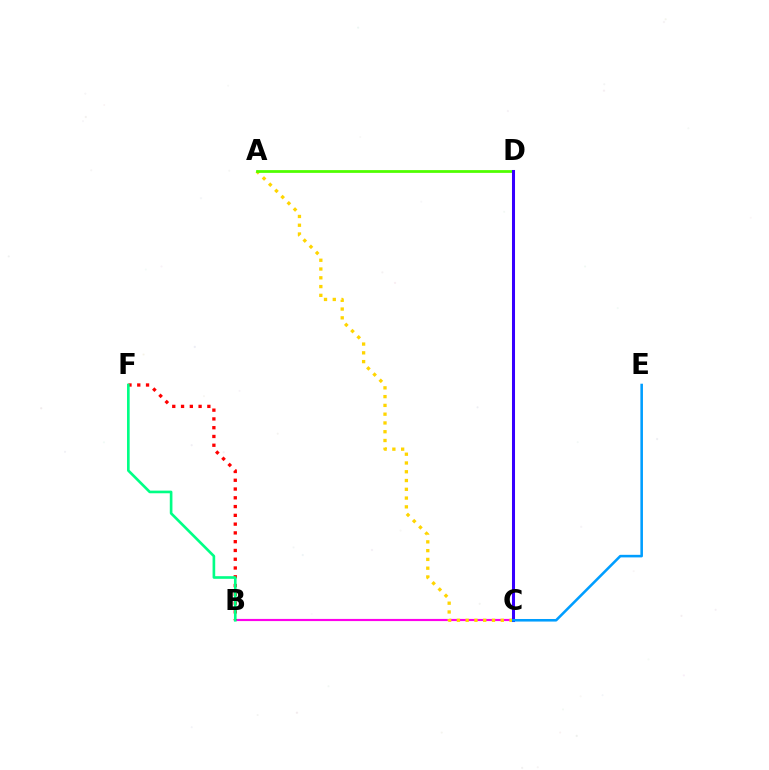{('B', 'C'): [{'color': '#ff00ed', 'line_style': 'solid', 'thickness': 1.56}], ('A', 'C'): [{'color': '#ffd500', 'line_style': 'dotted', 'thickness': 2.38}], ('A', 'D'): [{'color': '#4fff00', 'line_style': 'solid', 'thickness': 1.99}], ('B', 'F'): [{'color': '#ff0000', 'line_style': 'dotted', 'thickness': 2.38}, {'color': '#00ff86', 'line_style': 'solid', 'thickness': 1.9}], ('C', 'D'): [{'color': '#3700ff', 'line_style': 'solid', 'thickness': 2.19}], ('C', 'E'): [{'color': '#009eff', 'line_style': 'solid', 'thickness': 1.85}]}